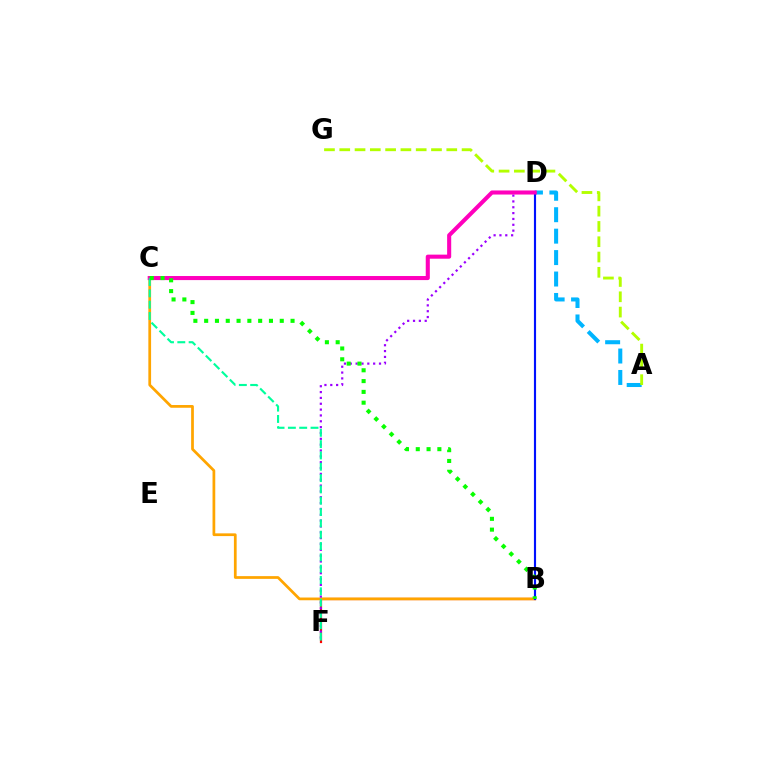{('B', 'F'): [{'color': '#ff0000', 'line_style': 'solid', 'thickness': 1.58}], ('A', 'D'): [{'color': '#00b5ff', 'line_style': 'dashed', 'thickness': 2.91}], ('B', 'C'): [{'color': '#ffa500', 'line_style': 'solid', 'thickness': 1.97}, {'color': '#08ff00', 'line_style': 'dotted', 'thickness': 2.93}], ('B', 'D'): [{'color': '#0010ff', 'line_style': 'solid', 'thickness': 1.55}], ('A', 'G'): [{'color': '#b3ff00', 'line_style': 'dashed', 'thickness': 2.08}], ('D', 'F'): [{'color': '#9b00ff', 'line_style': 'dotted', 'thickness': 1.59}], ('C', 'D'): [{'color': '#ff00bd', 'line_style': 'solid', 'thickness': 2.93}], ('C', 'F'): [{'color': '#00ff9d', 'line_style': 'dashed', 'thickness': 1.54}]}